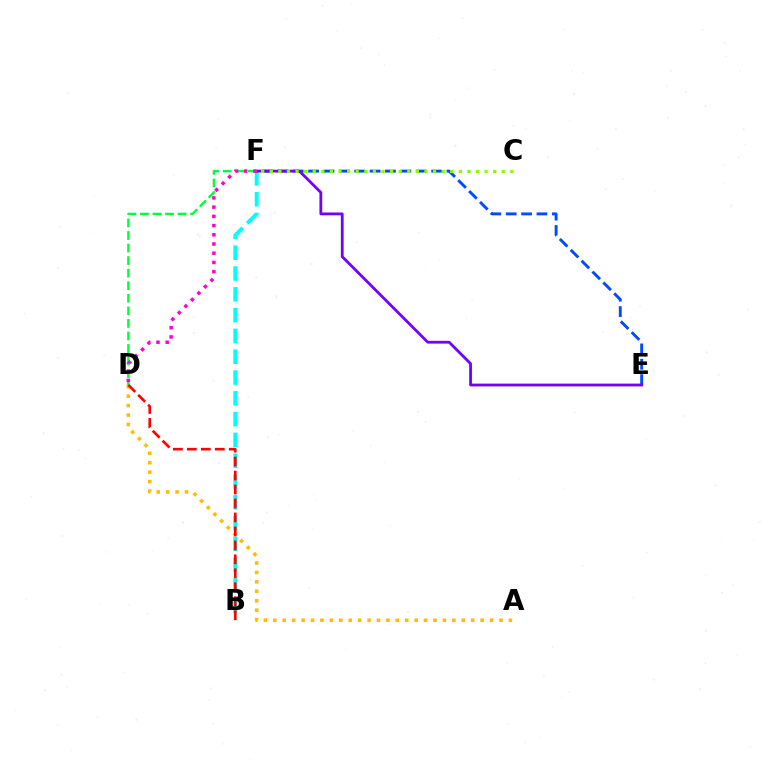{('B', 'F'): [{'color': '#00fff6', 'line_style': 'dashed', 'thickness': 2.83}], ('E', 'F'): [{'color': '#004bff', 'line_style': 'dashed', 'thickness': 2.09}, {'color': '#7200ff', 'line_style': 'solid', 'thickness': 2.0}], ('D', 'F'): [{'color': '#00ff39', 'line_style': 'dashed', 'thickness': 1.71}, {'color': '#ff00cf', 'line_style': 'dotted', 'thickness': 2.5}], ('A', 'D'): [{'color': '#ffbd00', 'line_style': 'dotted', 'thickness': 2.56}], ('B', 'D'): [{'color': '#ff0000', 'line_style': 'dashed', 'thickness': 1.9}], ('C', 'F'): [{'color': '#84ff00', 'line_style': 'dotted', 'thickness': 2.33}]}